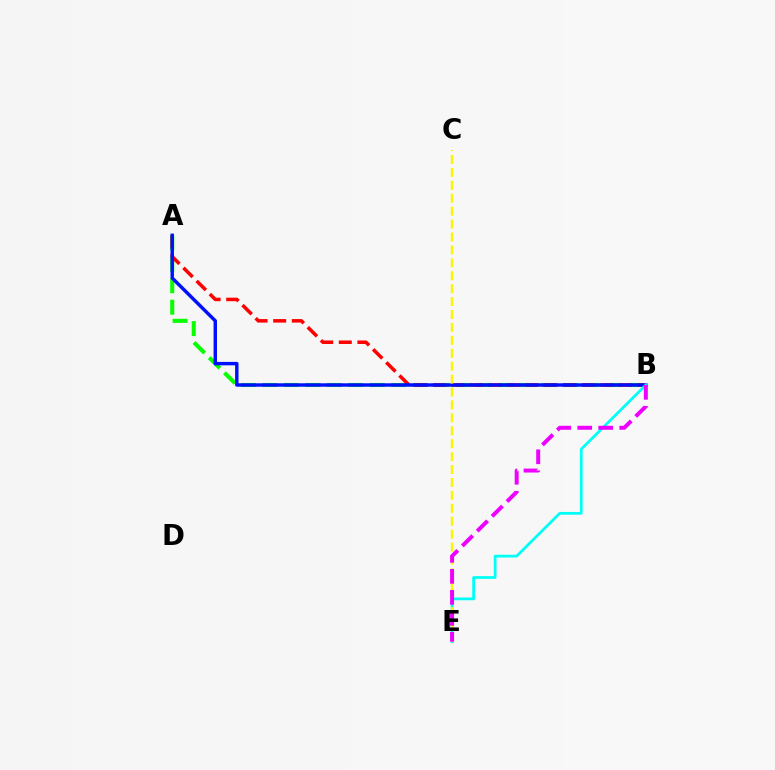{('A', 'B'): [{'color': '#08ff00', 'line_style': 'dashed', 'thickness': 2.92}, {'color': '#ff0000', 'line_style': 'dashed', 'thickness': 2.53}, {'color': '#0010ff', 'line_style': 'solid', 'thickness': 2.47}], ('B', 'E'): [{'color': '#00fff6', 'line_style': 'solid', 'thickness': 1.98}, {'color': '#ee00ff', 'line_style': 'dashed', 'thickness': 2.85}], ('C', 'E'): [{'color': '#fcf500', 'line_style': 'dashed', 'thickness': 1.76}]}